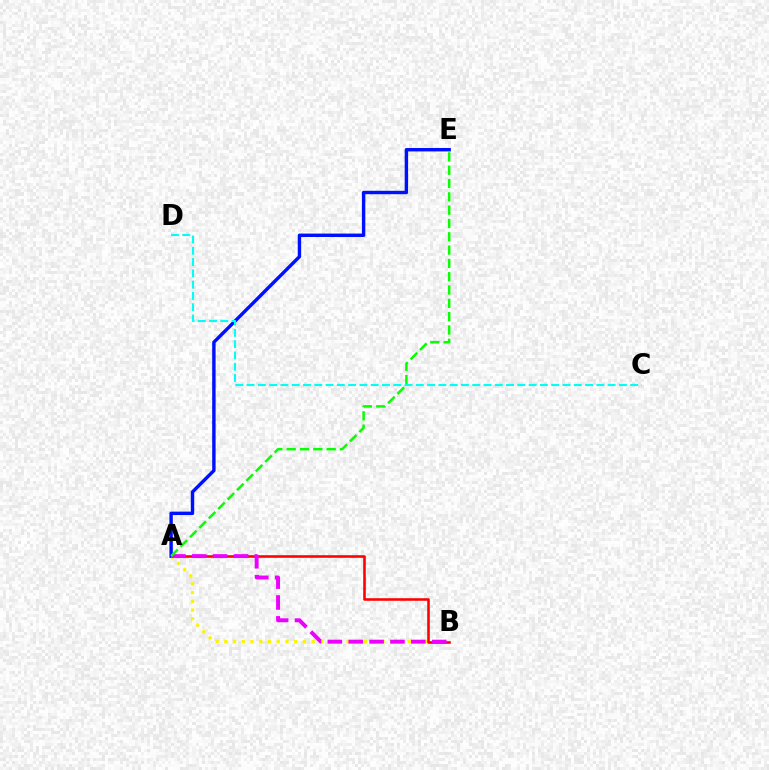{('A', 'B'): [{'color': '#fcf500', 'line_style': 'dotted', 'thickness': 2.37}, {'color': '#ff0000', 'line_style': 'solid', 'thickness': 1.85}, {'color': '#ee00ff', 'line_style': 'dashed', 'thickness': 2.83}], ('A', 'E'): [{'color': '#0010ff', 'line_style': 'solid', 'thickness': 2.46}, {'color': '#08ff00', 'line_style': 'dashed', 'thickness': 1.81}], ('C', 'D'): [{'color': '#00fff6', 'line_style': 'dashed', 'thickness': 1.53}]}